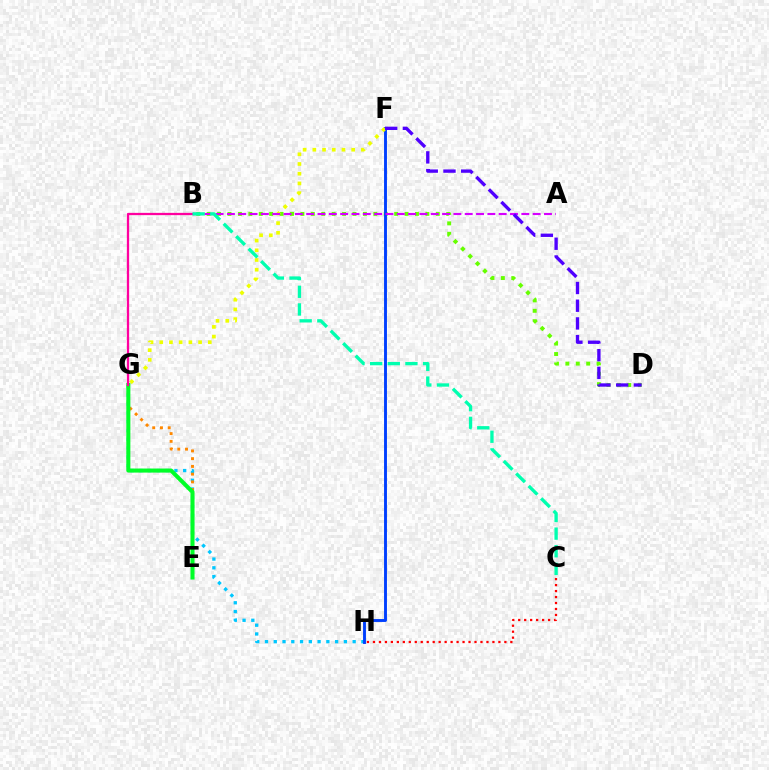{('G', 'H'): [{'color': '#00c7ff', 'line_style': 'dotted', 'thickness': 2.38}], ('C', 'H'): [{'color': '#ff0000', 'line_style': 'dotted', 'thickness': 1.62}], ('E', 'G'): [{'color': '#ff8800', 'line_style': 'dotted', 'thickness': 2.1}, {'color': '#00ff27', 'line_style': 'solid', 'thickness': 2.92}], ('B', 'D'): [{'color': '#66ff00', 'line_style': 'dotted', 'thickness': 2.83}], ('F', 'H'): [{'color': '#003fff', 'line_style': 'solid', 'thickness': 2.09}], ('F', 'G'): [{'color': '#eeff00', 'line_style': 'dotted', 'thickness': 2.64}], ('A', 'B'): [{'color': '#d600ff', 'line_style': 'dashed', 'thickness': 1.54}], ('D', 'F'): [{'color': '#4f00ff', 'line_style': 'dashed', 'thickness': 2.41}], ('B', 'G'): [{'color': '#ff00a0', 'line_style': 'solid', 'thickness': 1.64}], ('B', 'C'): [{'color': '#00ffaf', 'line_style': 'dashed', 'thickness': 2.4}]}